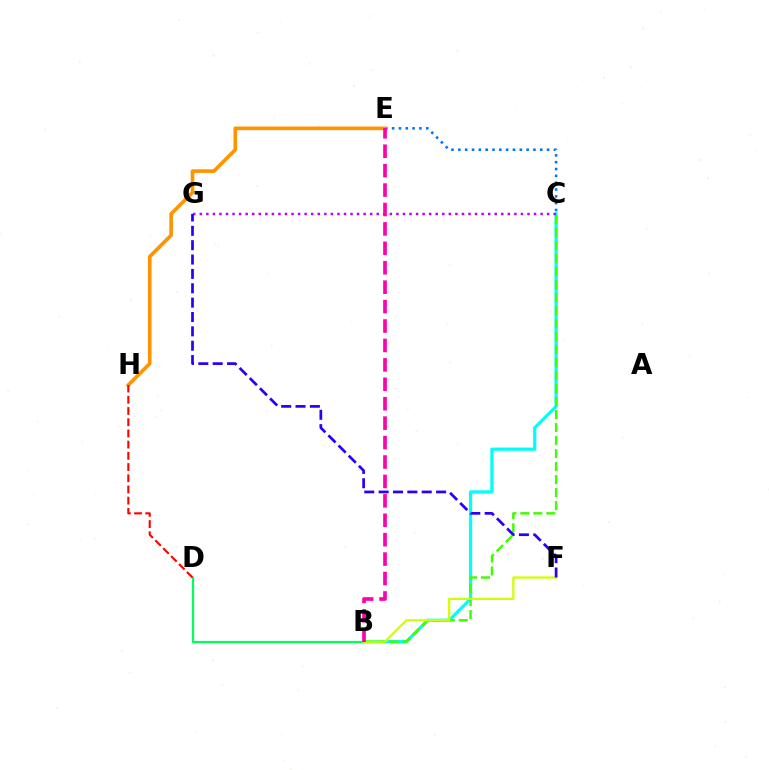{('C', 'E'): [{'color': '#0074ff', 'line_style': 'dotted', 'thickness': 1.85}], ('B', 'C'): [{'color': '#00fff6', 'line_style': 'solid', 'thickness': 2.33}, {'color': '#3dff00', 'line_style': 'dashed', 'thickness': 1.77}], ('C', 'G'): [{'color': '#b900ff', 'line_style': 'dotted', 'thickness': 1.78}], ('B', 'D'): [{'color': '#00ff5c', 'line_style': 'solid', 'thickness': 1.62}], ('B', 'F'): [{'color': '#d1ff00', 'line_style': 'solid', 'thickness': 1.61}], ('E', 'H'): [{'color': '#ff9400', 'line_style': 'solid', 'thickness': 2.63}], ('D', 'H'): [{'color': '#ff0000', 'line_style': 'dashed', 'thickness': 1.52}], ('F', 'G'): [{'color': '#2500ff', 'line_style': 'dashed', 'thickness': 1.95}], ('B', 'E'): [{'color': '#ff00ac', 'line_style': 'dashed', 'thickness': 2.64}]}